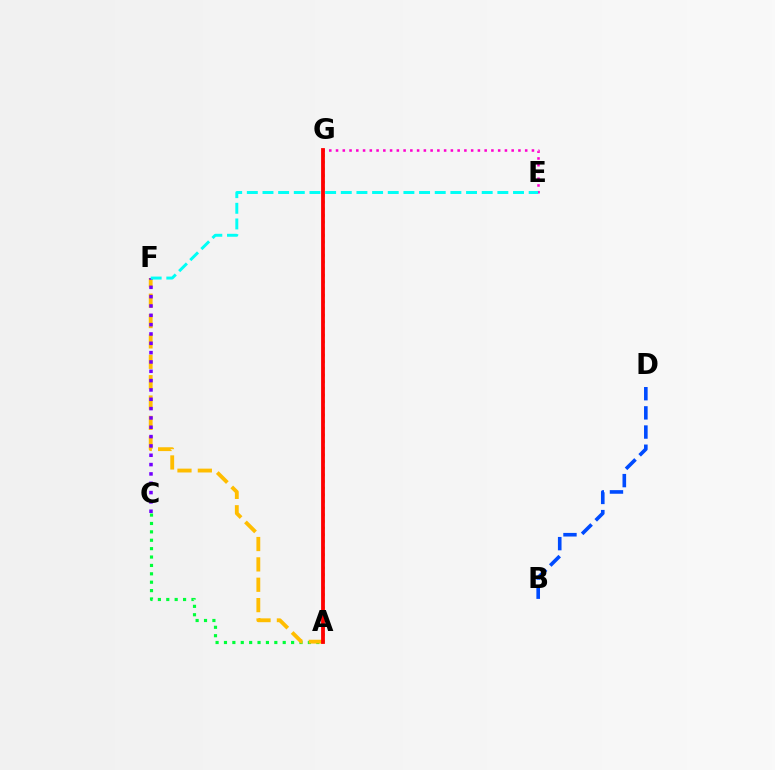{('B', 'D'): [{'color': '#004bff', 'line_style': 'dashed', 'thickness': 2.6}], ('A', 'G'): [{'color': '#84ff00', 'line_style': 'dotted', 'thickness': 1.81}, {'color': '#ff0000', 'line_style': 'solid', 'thickness': 2.74}], ('A', 'C'): [{'color': '#00ff39', 'line_style': 'dotted', 'thickness': 2.28}], ('A', 'F'): [{'color': '#ffbd00', 'line_style': 'dashed', 'thickness': 2.77}], ('E', 'G'): [{'color': '#ff00cf', 'line_style': 'dotted', 'thickness': 1.84}], ('C', 'F'): [{'color': '#7200ff', 'line_style': 'dotted', 'thickness': 2.53}], ('E', 'F'): [{'color': '#00fff6', 'line_style': 'dashed', 'thickness': 2.13}]}